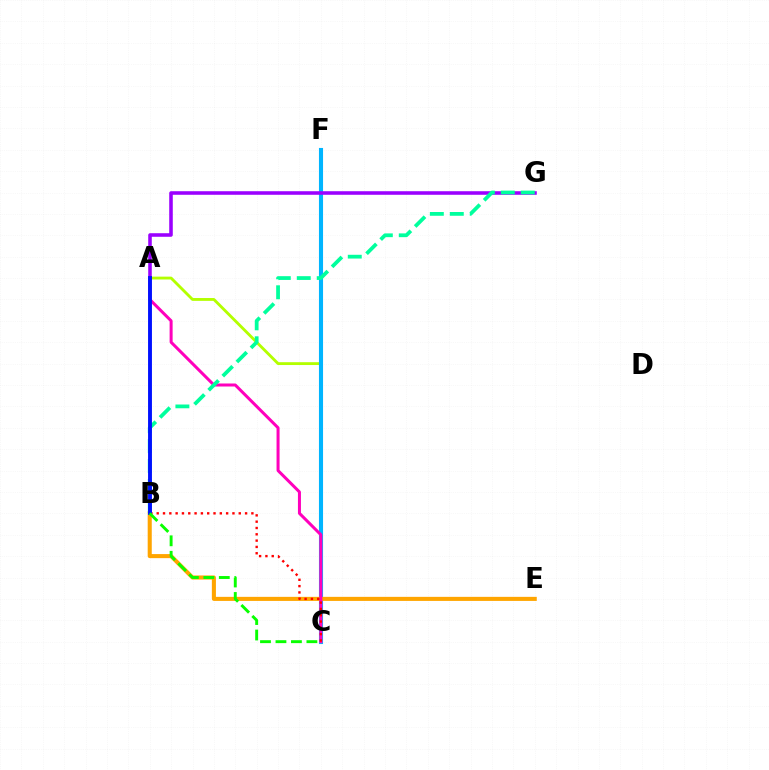{('A', 'C'): [{'color': '#b3ff00', 'line_style': 'solid', 'thickness': 2.05}, {'color': '#ff00bd', 'line_style': 'solid', 'thickness': 2.17}], ('C', 'F'): [{'color': '#00b5ff', 'line_style': 'solid', 'thickness': 2.94}], ('B', 'E'): [{'color': '#ffa500', 'line_style': 'solid', 'thickness': 2.93}], ('A', 'G'): [{'color': '#9b00ff', 'line_style': 'solid', 'thickness': 2.56}], ('B', 'C'): [{'color': '#ff0000', 'line_style': 'dotted', 'thickness': 1.72}, {'color': '#08ff00', 'line_style': 'dashed', 'thickness': 2.1}], ('B', 'G'): [{'color': '#00ff9d', 'line_style': 'dashed', 'thickness': 2.71}], ('A', 'B'): [{'color': '#0010ff', 'line_style': 'solid', 'thickness': 2.8}]}